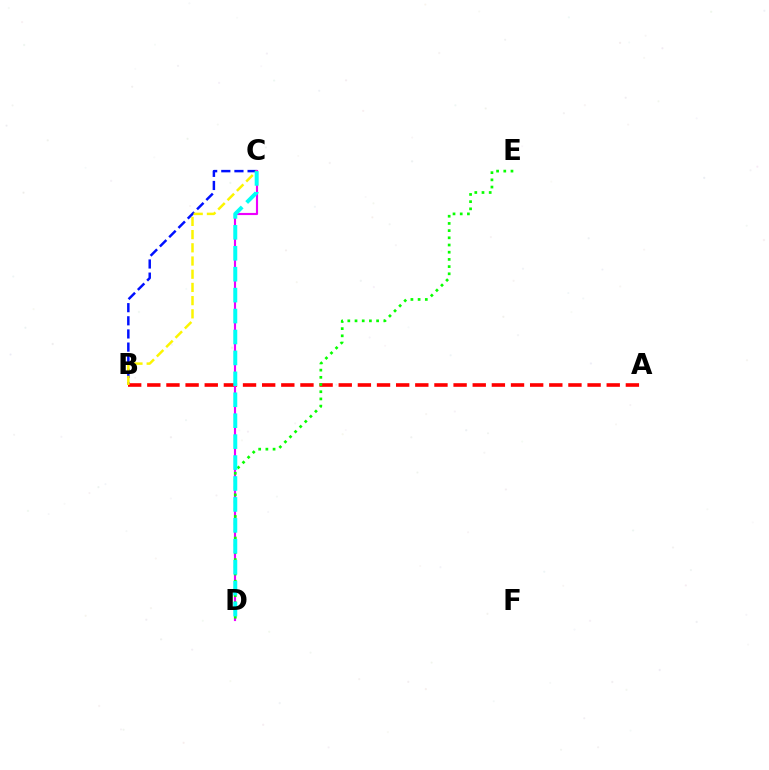{('B', 'C'): [{'color': '#0010ff', 'line_style': 'dashed', 'thickness': 1.78}, {'color': '#fcf500', 'line_style': 'dashed', 'thickness': 1.79}], ('A', 'B'): [{'color': '#ff0000', 'line_style': 'dashed', 'thickness': 2.6}], ('C', 'D'): [{'color': '#ee00ff', 'line_style': 'solid', 'thickness': 1.54}, {'color': '#00fff6', 'line_style': 'dashed', 'thickness': 2.84}], ('D', 'E'): [{'color': '#08ff00', 'line_style': 'dotted', 'thickness': 1.96}]}